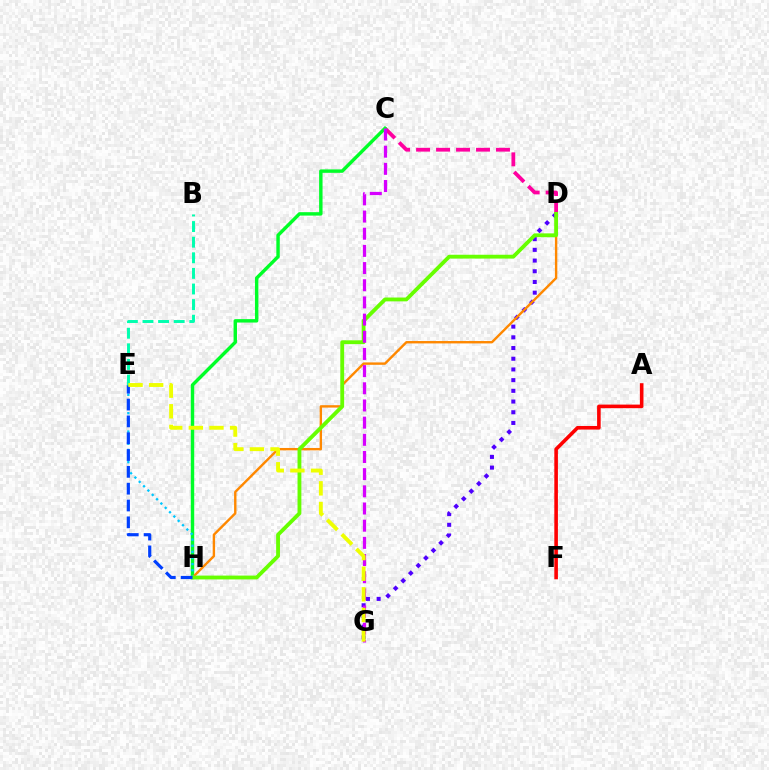{('C', 'D'): [{'color': '#ff00a0', 'line_style': 'dashed', 'thickness': 2.71}], ('A', 'F'): [{'color': '#ff0000', 'line_style': 'solid', 'thickness': 2.58}], ('C', 'H'): [{'color': '#00ff27', 'line_style': 'solid', 'thickness': 2.46}], ('D', 'G'): [{'color': '#4f00ff', 'line_style': 'dotted', 'thickness': 2.91}], ('D', 'H'): [{'color': '#ff8800', 'line_style': 'solid', 'thickness': 1.72}, {'color': '#66ff00', 'line_style': 'solid', 'thickness': 2.75}], ('E', 'H'): [{'color': '#00c7ff', 'line_style': 'dotted', 'thickness': 1.66}, {'color': '#003fff', 'line_style': 'dashed', 'thickness': 2.29}], ('C', 'G'): [{'color': '#d600ff', 'line_style': 'dashed', 'thickness': 2.33}], ('B', 'E'): [{'color': '#00ffaf', 'line_style': 'dashed', 'thickness': 2.12}], ('E', 'G'): [{'color': '#eeff00', 'line_style': 'dashed', 'thickness': 2.8}]}